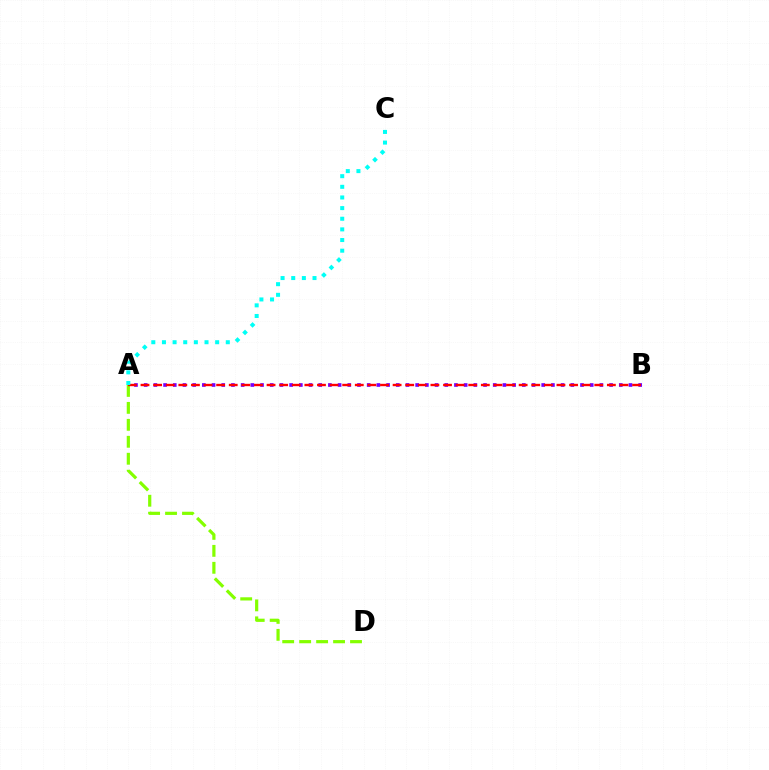{('A', 'B'): [{'color': '#7200ff', 'line_style': 'dotted', 'thickness': 2.63}, {'color': '#ff0000', 'line_style': 'dashed', 'thickness': 1.71}], ('A', 'D'): [{'color': '#84ff00', 'line_style': 'dashed', 'thickness': 2.3}], ('A', 'C'): [{'color': '#00fff6', 'line_style': 'dotted', 'thickness': 2.89}]}